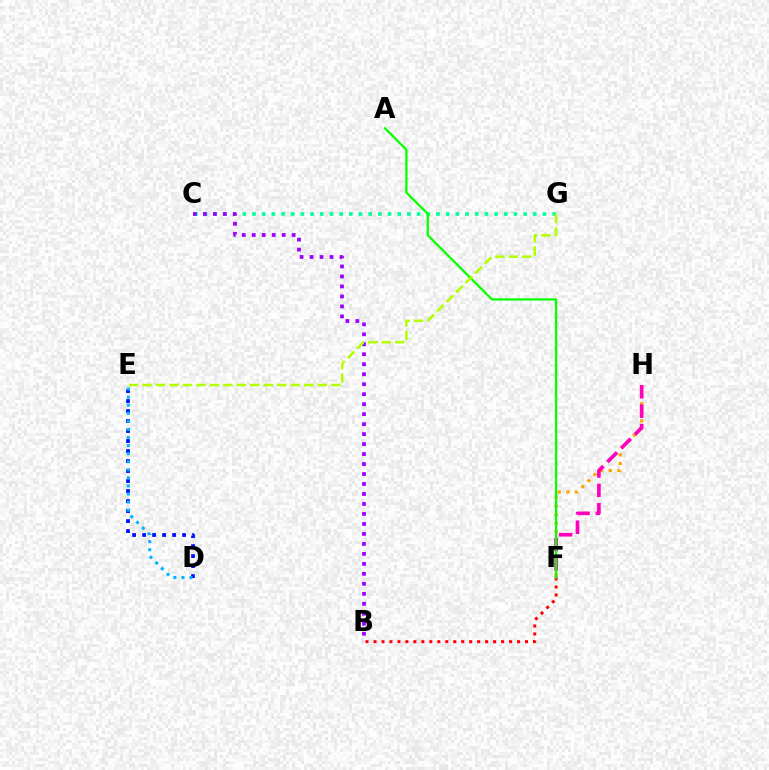{('F', 'H'): [{'color': '#ffa500', 'line_style': 'dotted', 'thickness': 2.33}, {'color': '#ff00bd', 'line_style': 'dashed', 'thickness': 2.63}], ('D', 'E'): [{'color': '#0010ff', 'line_style': 'dotted', 'thickness': 2.72}, {'color': '#00b5ff', 'line_style': 'dotted', 'thickness': 2.19}], ('C', 'G'): [{'color': '#00ff9d', 'line_style': 'dotted', 'thickness': 2.63}], ('B', 'F'): [{'color': '#ff0000', 'line_style': 'dotted', 'thickness': 2.17}], ('B', 'C'): [{'color': '#9b00ff', 'line_style': 'dotted', 'thickness': 2.71}], ('A', 'F'): [{'color': '#08ff00', 'line_style': 'solid', 'thickness': 1.65}], ('E', 'G'): [{'color': '#b3ff00', 'line_style': 'dashed', 'thickness': 1.83}]}